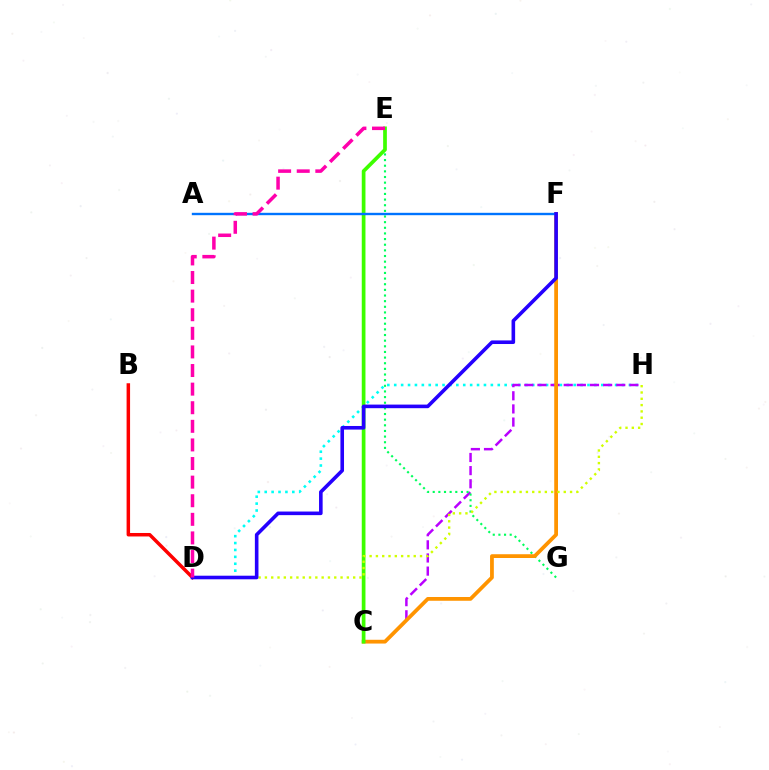{('D', 'H'): [{'color': '#00fff6', 'line_style': 'dotted', 'thickness': 1.88}, {'color': '#d1ff00', 'line_style': 'dotted', 'thickness': 1.71}], ('B', 'D'): [{'color': '#ff0000', 'line_style': 'solid', 'thickness': 2.51}], ('C', 'H'): [{'color': '#b900ff', 'line_style': 'dashed', 'thickness': 1.78}], ('E', 'G'): [{'color': '#00ff5c', 'line_style': 'dotted', 'thickness': 1.53}], ('C', 'F'): [{'color': '#ff9400', 'line_style': 'solid', 'thickness': 2.71}], ('C', 'E'): [{'color': '#3dff00', 'line_style': 'solid', 'thickness': 2.67}], ('A', 'F'): [{'color': '#0074ff', 'line_style': 'solid', 'thickness': 1.72}], ('D', 'F'): [{'color': '#2500ff', 'line_style': 'solid', 'thickness': 2.59}], ('D', 'E'): [{'color': '#ff00ac', 'line_style': 'dashed', 'thickness': 2.53}]}